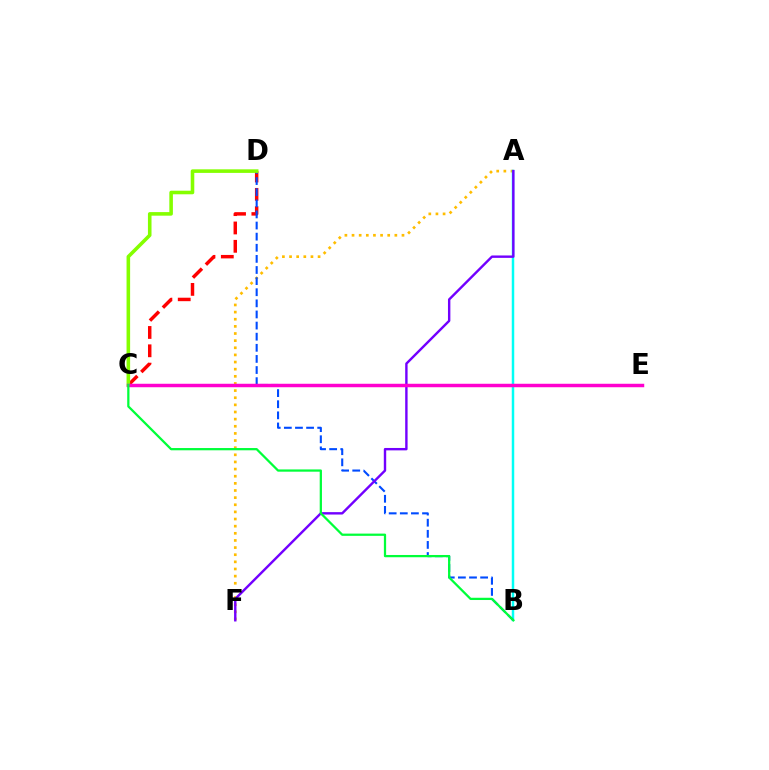{('A', 'F'): [{'color': '#ffbd00', 'line_style': 'dotted', 'thickness': 1.94}, {'color': '#7200ff', 'line_style': 'solid', 'thickness': 1.73}], ('A', 'B'): [{'color': '#00fff6', 'line_style': 'solid', 'thickness': 1.78}], ('C', 'D'): [{'color': '#ff0000', 'line_style': 'dashed', 'thickness': 2.49}, {'color': '#84ff00', 'line_style': 'solid', 'thickness': 2.57}], ('B', 'D'): [{'color': '#004bff', 'line_style': 'dashed', 'thickness': 1.51}], ('C', 'E'): [{'color': '#ff00cf', 'line_style': 'solid', 'thickness': 2.5}], ('B', 'C'): [{'color': '#00ff39', 'line_style': 'solid', 'thickness': 1.62}]}